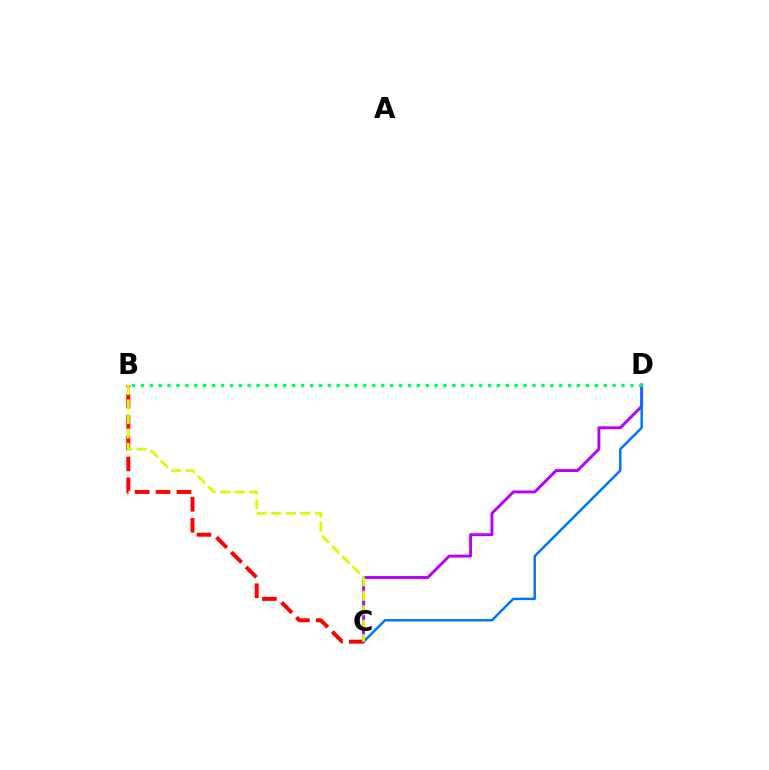{('B', 'C'): [{'color': '#ff0000', 'line_style': 'dashed', 'thickness': 2.84}, {'color': '#d1ff00', 'line_style': 'dashed', 'thickness': 1.97}], ('C', 'D'): [{'color': '#b900ff', 'line_style': 'solid', 'thickness': 2.11}, {'color': '#0074ff', 'line_style': 'solid', 'thickness': 1.77}], ('B', 'D'): [{'color': '#00ff5c', 'line_style': 'dotted', 'thickness': 2.42}]}